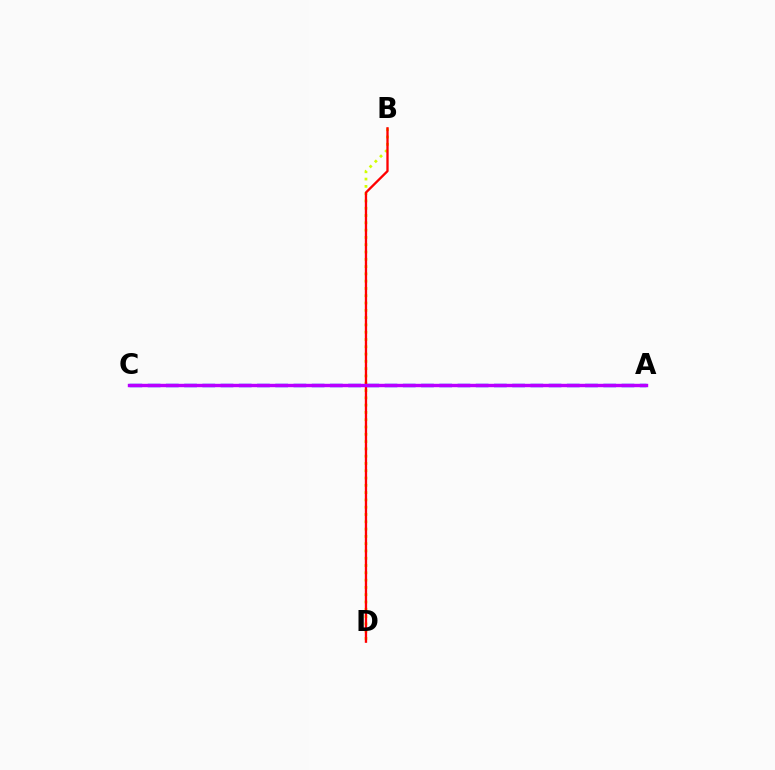{('A', 'C'): [{'color': '#0074ff', 'line_style': 'dashed', 'thickness': 2.48}, {'color': '#00ff5c', 'line_style': 'solid', 'thickness': 2.0}, {'color': '#b900ff', 'line_style': 'solid', 'thickness': 2.45}], ('B', 'D'): [{'color': '#d1ff00', 'line_style': 'dotted', 'thickness': 1.98}, {'color': '#ff0000', 'line_style': 'solid', 'thickness': 1.67}]}